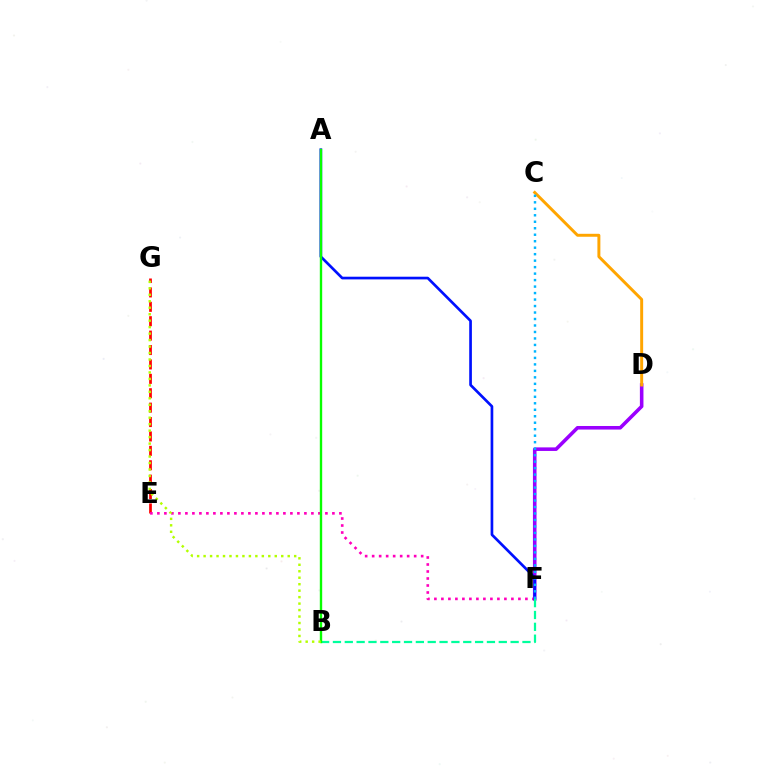{('D', 'F'): [{'color': '#9b00ff', 'line_style': 'solid', 'thickness': 2.57}], ('E', 'G'): [{'color': '#ff0000', 'line_style': 'dashed', 'thickness': 1.96}], ('E', 'F'): [{'color': '#ff00bd', 'line_style': 'dotted', 'thickness': 1.9}], ('A', 'F'): [{'color': '#0010ff', 'line_style': 'solid', 'thickness': 1.93}], ('C', 'D'): [{'color': '#ffa500', 'line_style': 'solid', 'thickness': 2.13}], ('B', 'F'): [{'color': '#00ff9d', 'line_style': 'dashed', 'thickness': 1.61}], ('A', 'B'): [{'color': '#08ff00', 'line_style': 'solid', 'thickness': 1.71}], ('B', 'G'): [{'color': '#b3ff00', 'line_style': 'dotted', 'thickness': 1.76}], ('C', 'F'): [{'color': '#00b5ff', 'line_style': 'dotted', 'thickness': 1.76}]}